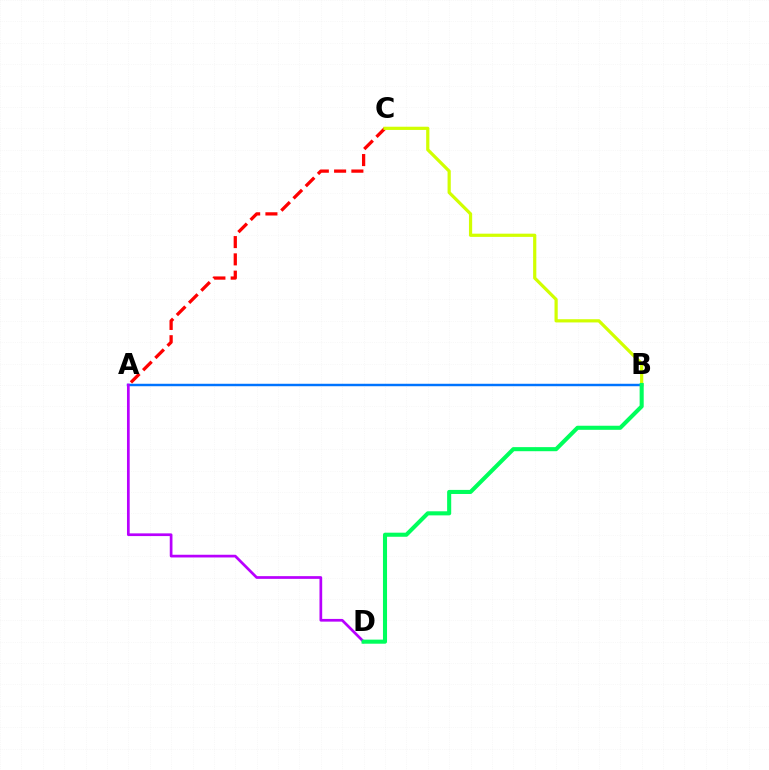{('A', 'B'): [{'color': '#0074ff', 'line_style': 'solid', 'thickness': 1.77}], ('A', 'C'): [{'color': '#ff0000', 'line_style': 'dashed', 'thickness': 2.35}], ('A', 'D'): [{'color': '#b900ff', 'line_style': 'solid', 'thickness': 1.95}], ('B', 'C'): [{'color': '#d1ff00', 'line_style': 'solid', 'thickness': 2.31}], ('B', 'D'): [{'color': '#00ff5c', 'line_style': 'solid', 'thickness': 2.94}]}